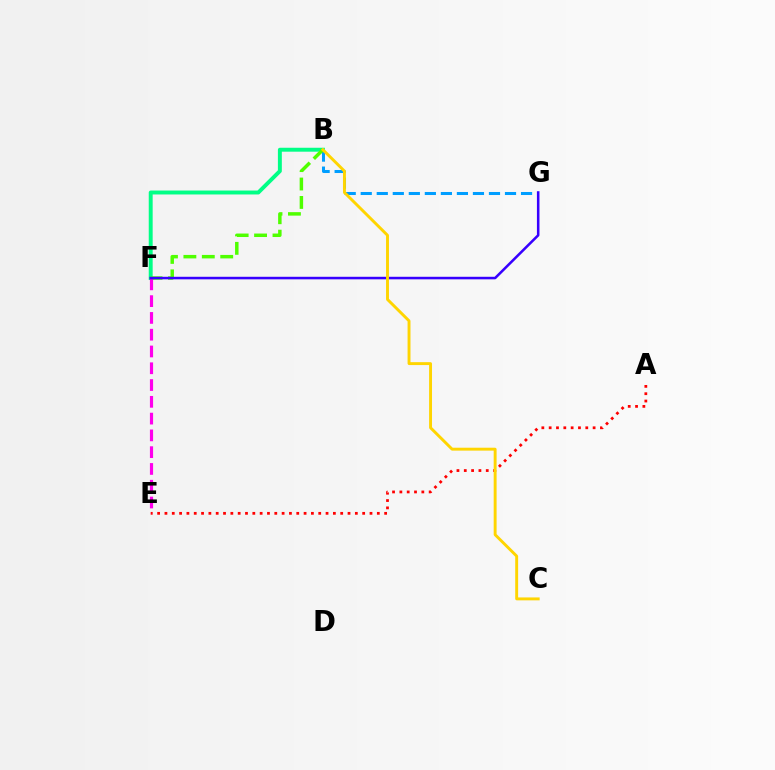{('A', 'E'): [{'color': '#ff0000', 'line_style': 'dotted', 'thickness': 1.99}], ('B', 'G'): [{'color': '#009eff', 'line_style': 'dashed', 'thickness': 2.18}], ('B', 'F'): [{'color': '#00ff86', 'line_style': 'solid', 'thickness': 2.83}, {'color': '#4fff00', 'line_style': 'dashed', 'thickness': 2.5}], ('E', 'F'): [{'color': '#ff00ed', 'line_style': 'dashed', 'thickness': 2.28}], ('F', 'G'): [{'color': '#3700ff', 'line_style': 'solid', 'thickness': 1.83}], ('B', 'C'): [{'color': '#ffd500', 'line_style': 'solid', 'thickness': 2.1}]}